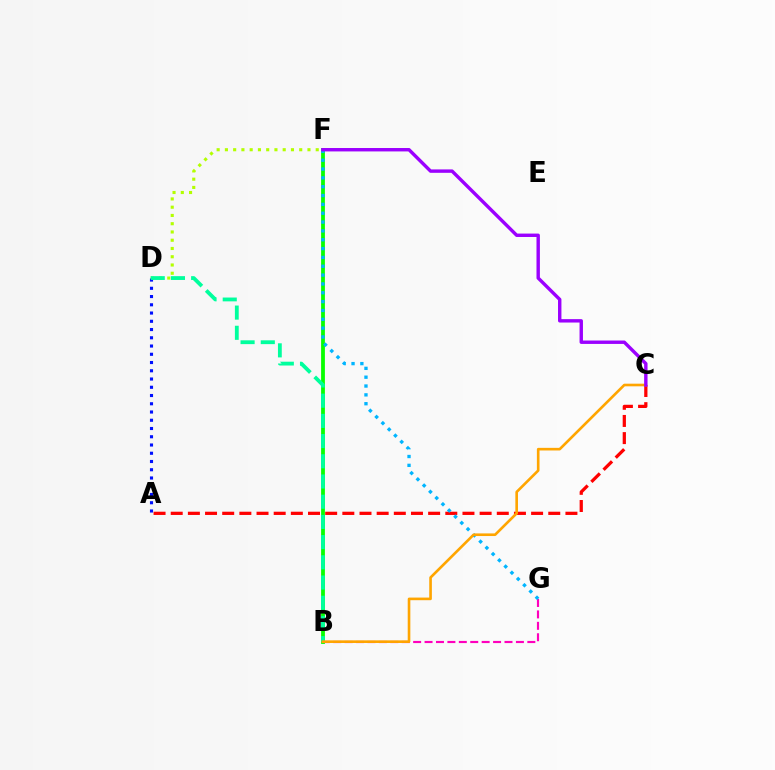{('D', 'F'): [{'color': '#b3ff00', 'line_style': 'dotted', 'thickness': 2.24}], ('B', 'G'): [{'color': '#ff00bd', 'line_style': 'dashed', 'thickness': 1.55}], ('B', 'F'): [{'color': '#08ff00', 'line_style': 'solid', 'thickness': 2.74}], ('A', 'C'): [{'color': '#ff0000', 'line_style': 'dashed', 'thickness': 2.33}], ('A', 'D'): [{'color': '#0010ff', 'line_style': 'dotted', 'thickness': 2.24}], ('F', 'G'): [{'color': '#00b5ff', 'line_style': 'dotted', 'thickness': 2.4}], ('B', 'D'): [{'color': '#00ff9d', 'line_style': 'dashed', 'thickness': 2.74}], ('B', 'C'): [{'color': '#ffa500', 'line_style': 'solid', 'thickness': 1.89}], ('C', 'F'): [{'color': '#9b00ff', 'line_style': 'solid', 'thickness': 2.45}]}